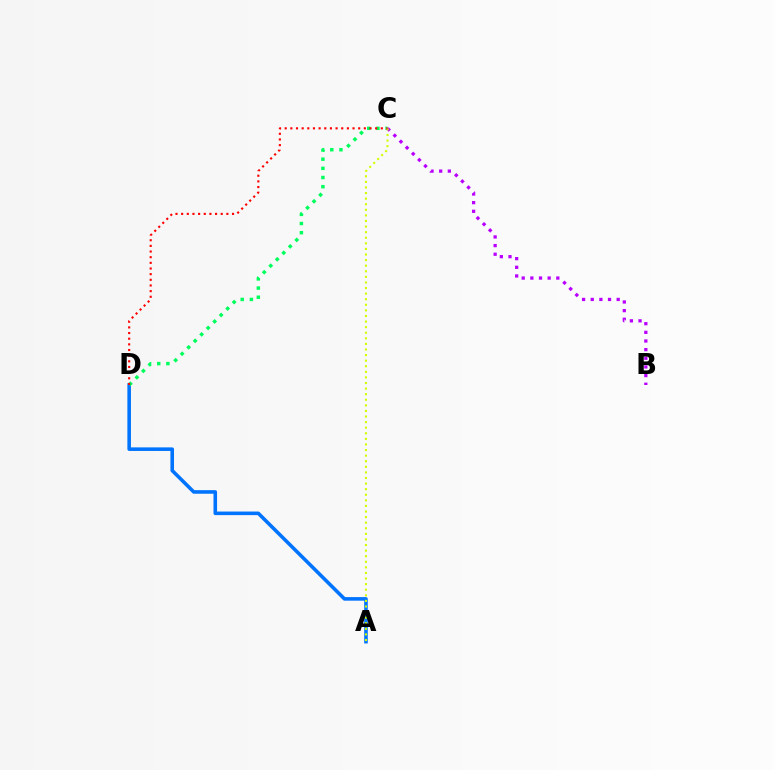{('A', 'D'): [{'color': '#0074ff', 'line_style': 'solid', 'thickness': 2.58}], ('C', 'D'): [{'color': '#00ff5c', 'line_style': 'dotted', 'thickness': 2.49}, {'color': '#ff0000', 'line_style': 'dotted', 'thickness': 1.54}], ('B', 'C'): [{'color': '#b900ff', 'line_style': 'dotted', 'thickness': 2.35}], ('A', 'C'): [{'color': '#d1ff00', 'line_style': 'dotted', 'thickness': 1.52}]}